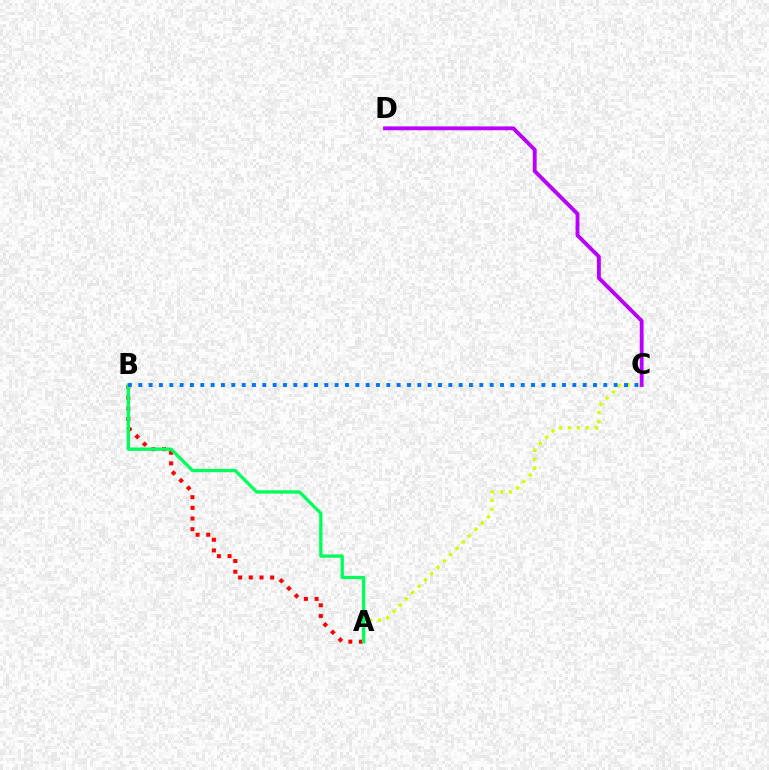{('A', 'C'): [{'color': '#d1ff00', 'line_style': 'dotted', 'thickness': 2.43}], ('A', 'B'): [{'color': '#ff0000', 'line_style': 'dotted', 'thickness': 2.9}, {'color': '#00ff5c', 'line_style': 'solid', 'thickness': 2.39}], ('C', 'D'): [{'color': '#b900ff', 'line_style': 'solid', 'thickness': 2.77}], ('B', 'C'): [{'color': '#0074ff', 'line_style': 'dotted', 'thickness': 2.81}]}